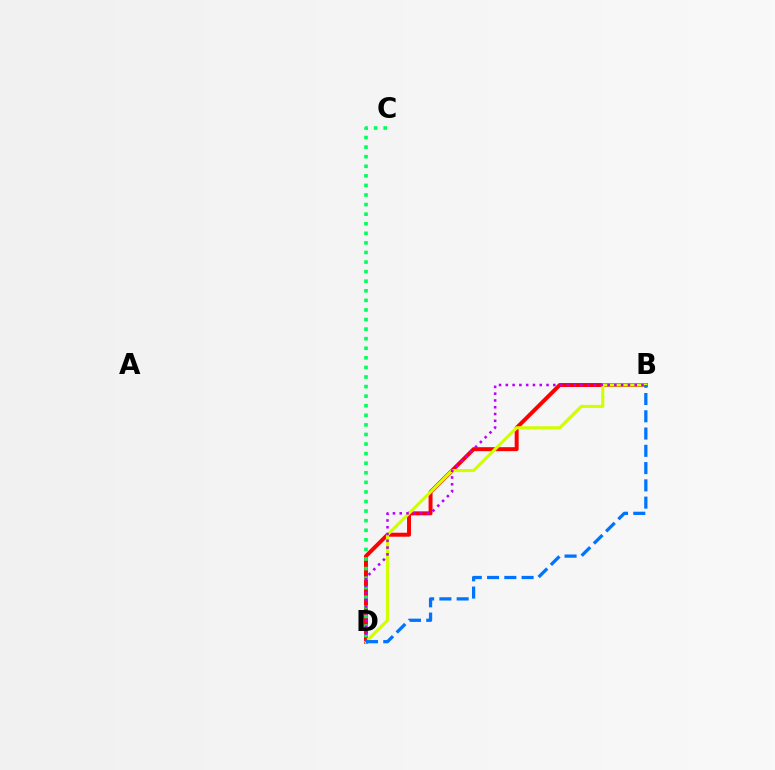{('B', 'D'): [{'color': '#ff0000', 'line_style': 'solid', 'thickness': 2.85}, {'color': '#d1ff00', 'line_style': 'solid', 'thickness': 2.24}, {'color': '#b900ff', 'line_style': 'dotted', 'thickness': 1.84}, {'color': '#0074ff', 'line_style': 'dashed', 'thickness': 2.35}], ('C', 'D'): [{'color': '#00ff5c', 'line_style': 'dotted', 'thickness': 2.6}]}